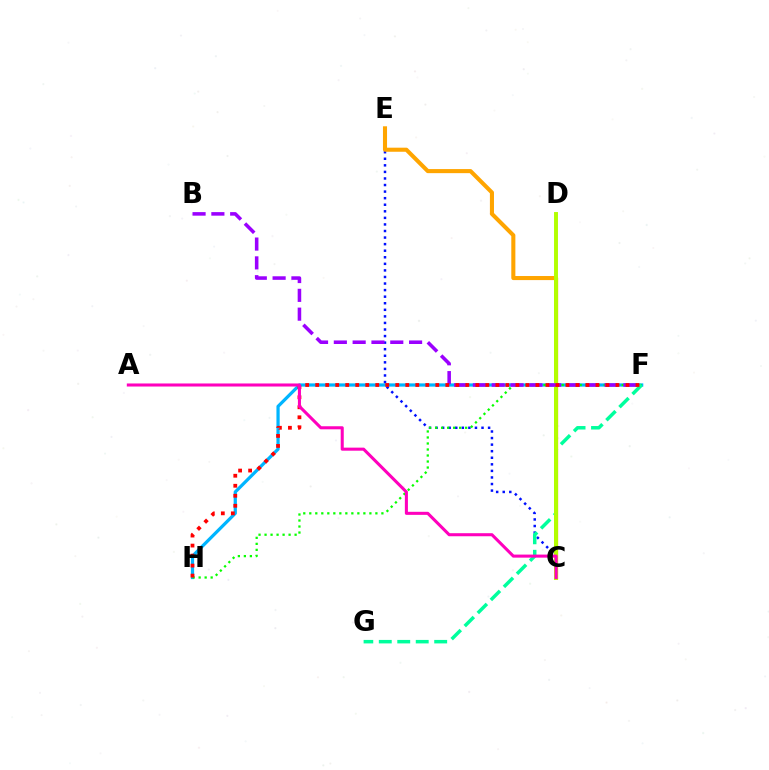{('F', 'H'): [{'color': '#00b5ff', 'line_style': 'solid', 'thickness': 2.33}, {'color': '#08ff00', 'line_style': 'dotted', 'thickness': 1.63}, {'color': '#ff0000', 'line_style': 'dotted', 'thickness': 2.72}], ('C', 'E'): [{'color': '#0010ff', 'line_style': 'dotted', 'thickness': 1.78}, {'color': '#ffa500', 'line_style': 'solid', 'thickness': 2.93}], ('F', 'G'): [{'color': '#00ff9d', 'line_style': 'dashed', 'thickness': 2.51}], ('C', 'D'): [{'color': '#b3ff00', 'line_style': 'solid', 'thickness': 2.82}], ('B', 'F'): [{'color': '#9b00ff', 'line_style': 'dashed', 'thickness': 2.56}], ('A', 'C'): [{'color': '#ff00bd', 'line_style': 'solid', 'thickness': 2.2}]}